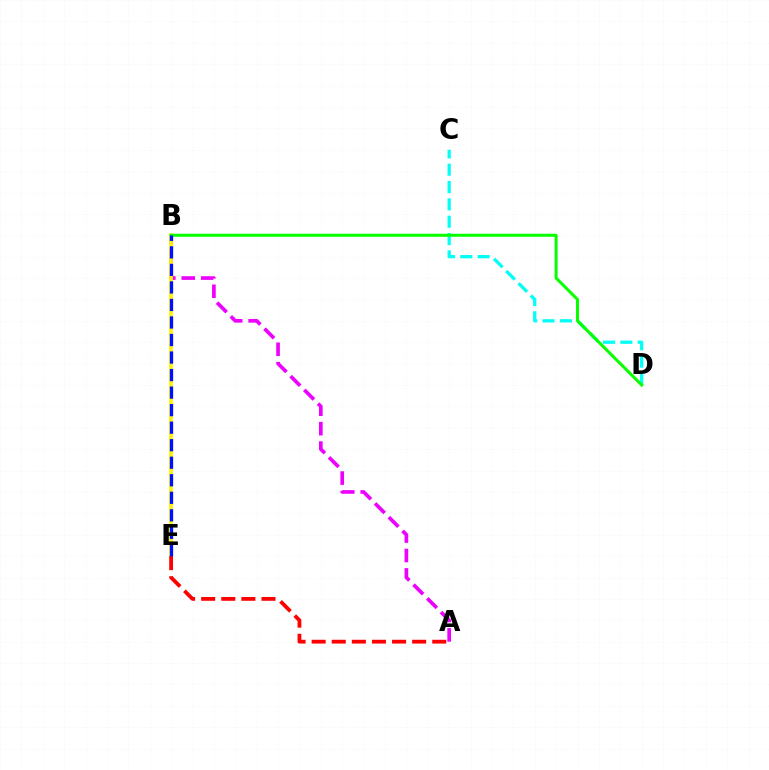{('A', 'B'): [{'color': '#ee00ff', 'line_style': 'dashed', 'thickness': 2.64}], ('B', 'E'): [{'color': '#fcf500', 'line_style': 'solid', 'thickness': 2.66}, {'color': '#0010ff', 'line_style': 'dashed', 'thickness': 2.38}], ('C', 'D'): [{'color': '#00fff6', 'line_style': 'dashed', 'thickness': 2.36}], ('B', 'D'): [{'color': '#08ff00', 'line_style': 'solid', 'thickness': 2.16}], ('A', 'E'): [{'color': '#ff0000', 'line_style': 'dashed', 'thickness': 2.73}]}